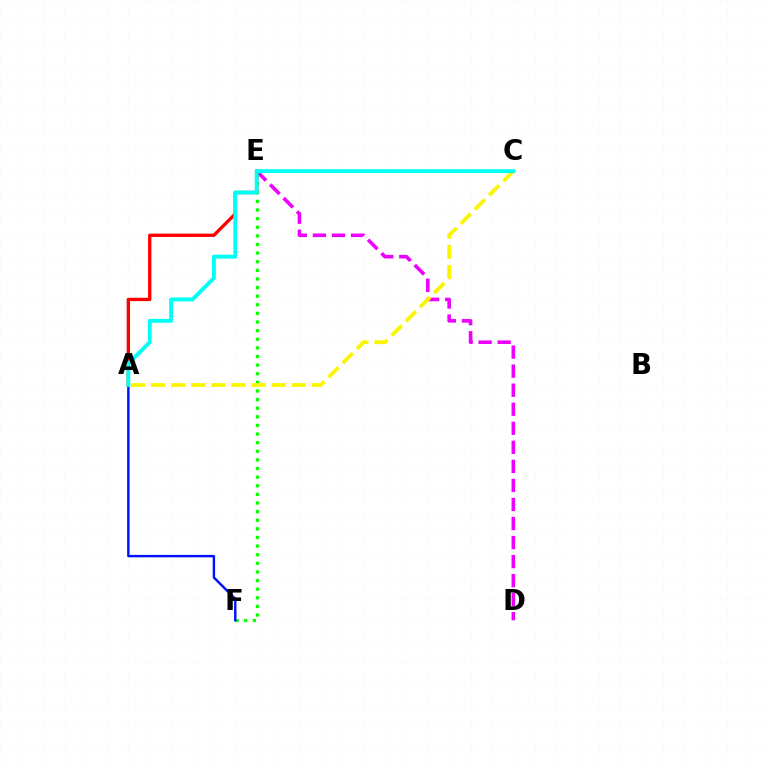{('D', 'E'): [{'color': '#ee00ff', 'line_style': 'dashed', 'thickness': 2.59}], ('E', 'F'): [{'color': '#08ff00', 'line_style': 'dotted', 'thickness': 2.34}], ('A', 'E'): [{'color': '#ff0000', 'line_style': 'solid', 'thickness': 2.4}], ('A', 'C'): [{'color': '#fcf500', 'line_style': 'dashed', 'thickness': 2.73}, {'color': '#00fff6', 'line_style': 'solid', 'thickness': 2.79}], ('A', 'F'): [{'color': '#0010ff', 'line_style': 'solid', 'thickness': 1.73}]}